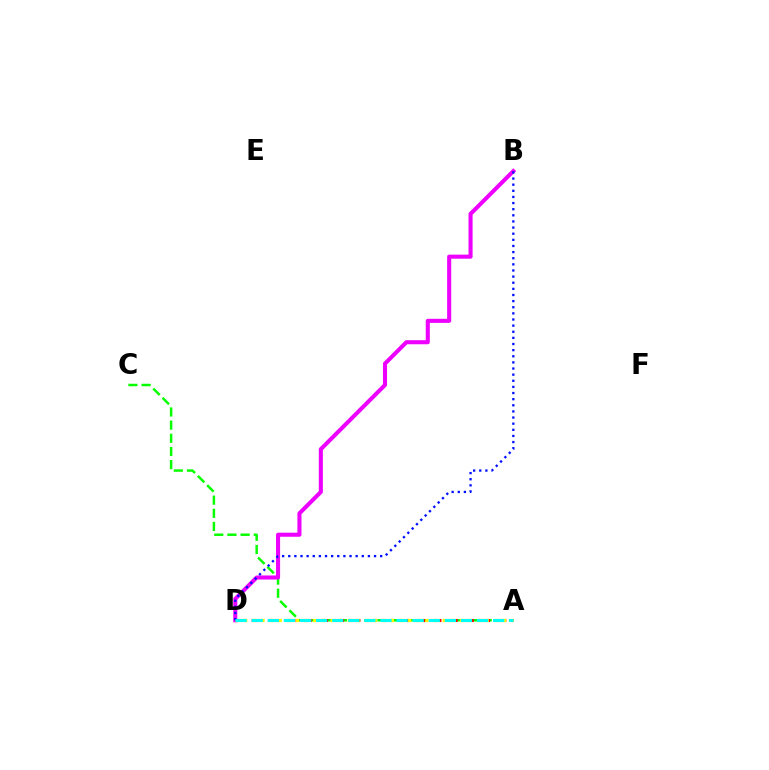{('A', 'C'): [{'color': '#08ff00', 'line_style': 'dashed', 'thickness': 1.79}], ('A', 'D'): [{'color': '#ff0000', 'line_style': 'dashed', 'thickness': 2.2}, {'color': '#fcf500', 'line_style': 'dotted', 'thickness': 2.34}, {'color': '#00fff6', 'line_style': 'dashed', 'thickness': 2.19}], ('B', 'D'): [{'color': '#ee00ff', 'line_style': 'solid', 'thickness': 2.93}, {'color': '#0010ff', 'line_style': 'dotted', 'thickness': 1.66}]}